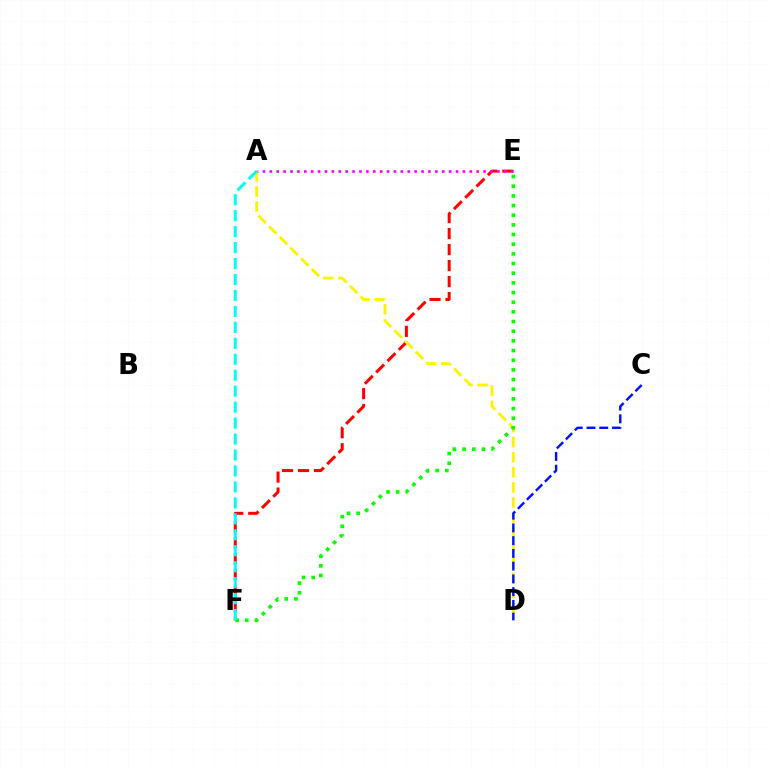{('E', 'F'): [{'color': '#ff0000', 'line_style': 'dashed', 'thickness': 2.17}, {'color': '#08ff00', 'line_style': 'dotted', 'thickness': 2.63}], ('A', 'D'): [{'color': '#fcf500', 'line_style': 'dashed', 'thickness': 2.05}], ('C', 'D'): [{'color': '#0010ff', 'line_style': 'dashed', 'thickness': 1.73}], ('A', 'E'): [{'color': '#ee00ff', 'line_style': 'dotted', 'thickness': 1.87}], ('A', 'F'): [{'color': '#00fff6', 'line_style': 'dashed', 'thickness': 2.17}]}